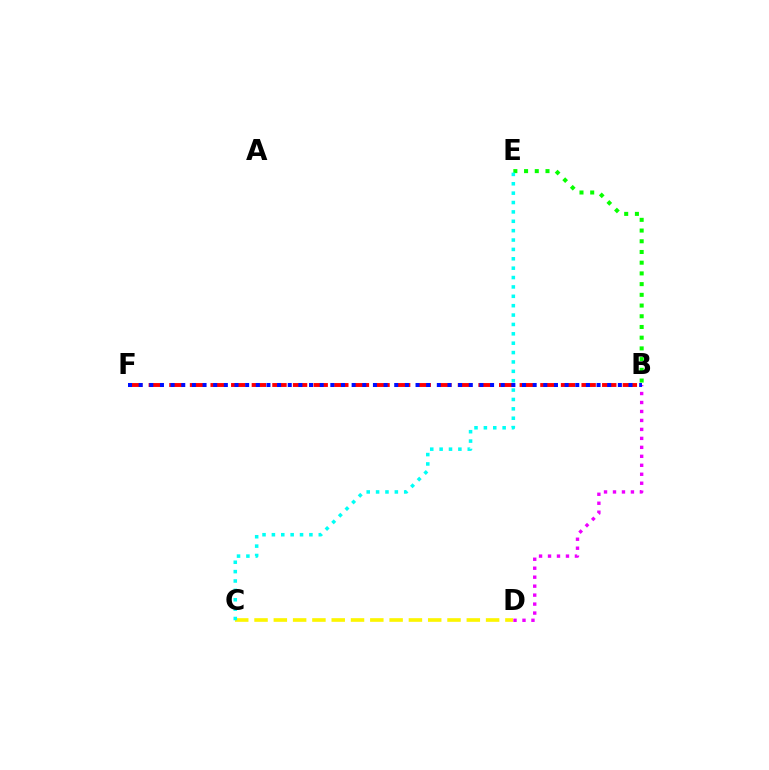{('B', 'F'): [{'color': '#ff0000', 'line_style': 'dashed', 'thickness': 2.8}, {'color': '#0010ff', 'line_style': 'dotted', 'thickness': 2.89}], ('B', 'D'): [{'color': '#ee00ff', 'line_style': 'dotted', 'thickness': 2.44}], ('C', 'D'): [{'color': '#fcf500', 'line_style': 'dashed', 'thickness': 2.62}], ('B', 'E'): [{'color': '#08ff00', 'line_style': 'dotted', 'thickness': 2.91}], ('C', 'E'): [{'color': '#00fff6', 'line_style': 'dotted', 'thickness': 2.55}]}